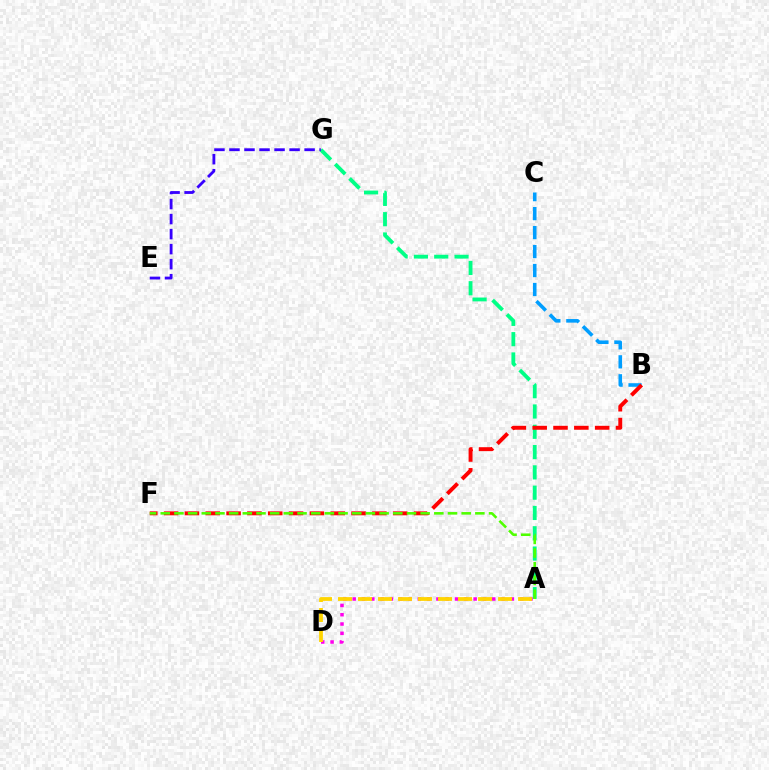{('B', 'C'): [{'color': '#009eff', 'line_style': 'dashed', 'thickness': 2.58}], ('A', 'G'): [{'color': '#00ff86', 'line_style': 'dashed', 'thickness': 2.76}], ('B', 'F'): [{'color': '#ff0000', 'line_style': 'dashed', 'thickness': 2.83}], ('A', 'D'): [{'color': '#ff00ed', 'line_style': 'dotted', 'thickness': 2.53}, {'color': '#ffd500', 'line_style': 'dashed', 'thickness': 2.72}], ('E', 'G'): [{'color': '#3700ff', 'line_style': 'dashed', 'thickness': 2.04}], ('A', 'F'): [{'color': '#4fff00', 'line_style': 'dashed', 'thickness': 1.86}]}